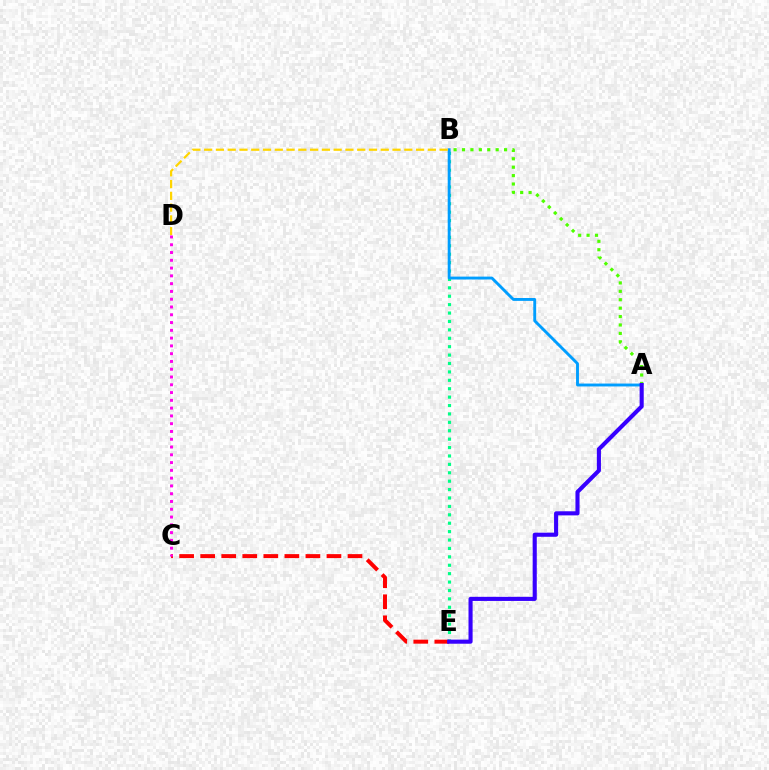{('A', 'B'): [{'color': '#4fff00', 'line_style': 'dotted', 'thickness': 2.29}, {'color': '#009eff', 'line_style': 'solid', 'thickness': 2.08}], ('C', 'E'): [{'color': '#ff0000', 'line_style': 'dashed', 'thickness': 2.86}], ('B', 'E'): [{'color': '#00ff86', 'line_style': 'dotted', 'thickness': 2.28}], ('B', 'D'): [{'color': '#ffd500', 'line_style': 'dashed', 'thickness': 1.6}], ('A', 'E'): [{'color': '#3700ff', 'line_style': 'solid', 'thickness': 2.95}], ('C', 'D'): [{'color': '#ff00ed', 'line_style': 'dotted', 'thickness': 2.11}]}